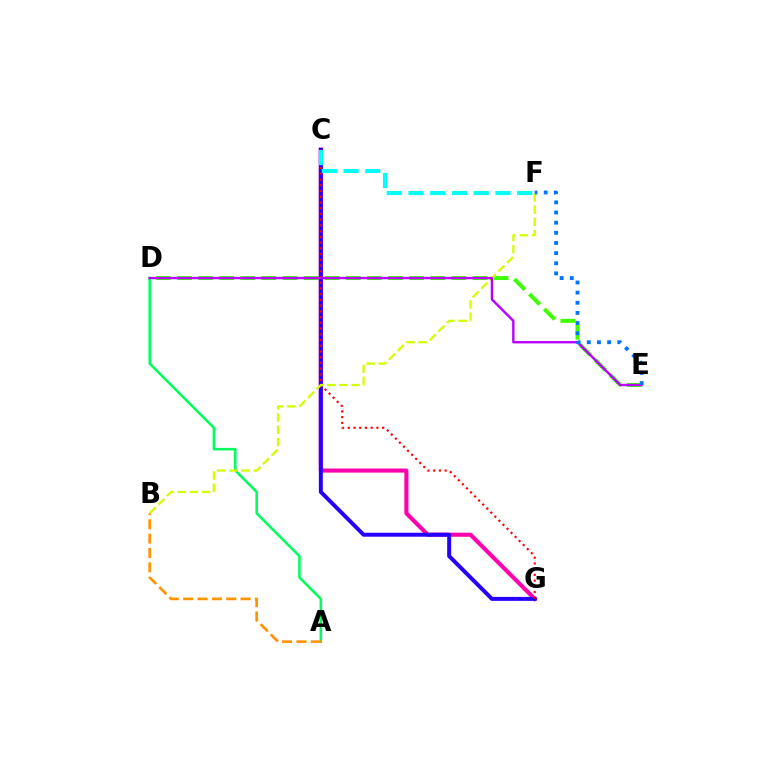{('D', 'E'): [{'color': '#3dff00', 'line_style': 'dashed', 'thickness': 2.87}, {'color': '#b900ff', 'line_style': 'solid', 'thickness': 1.73}], ('C', 'G'): [{'color': '#ff00ac', 'line_style': 'solid', 'thickness': 2.95}, {'color': '#2500ff', 'line_style': 'solid', 'thickness': 2.85}, {'color': '#ff0000', 'line_style': 'dotted', 'thickness': 1.56}], ('A', 'D'): [{'color': '#00ff5c', 'line_style': 'solid', 'thickness': 1.84}], ('B', 'F'): [{'color': '#d1ff00', 'line_style': 'dashed', 'thickness': 1.65}], ('C', 'F'): [{'color': '#00fff6', 'line_style': 'dashed', 'thickness': 2.95}], ('A', 'B'): [{'color': '#ff9400', 'line_style': 'dashed', 'thickness': 1.95}], ('E', 'F'): [{'color': '#0074ff', 'line_style': 'dotted', 'thickness': 2.76}]}